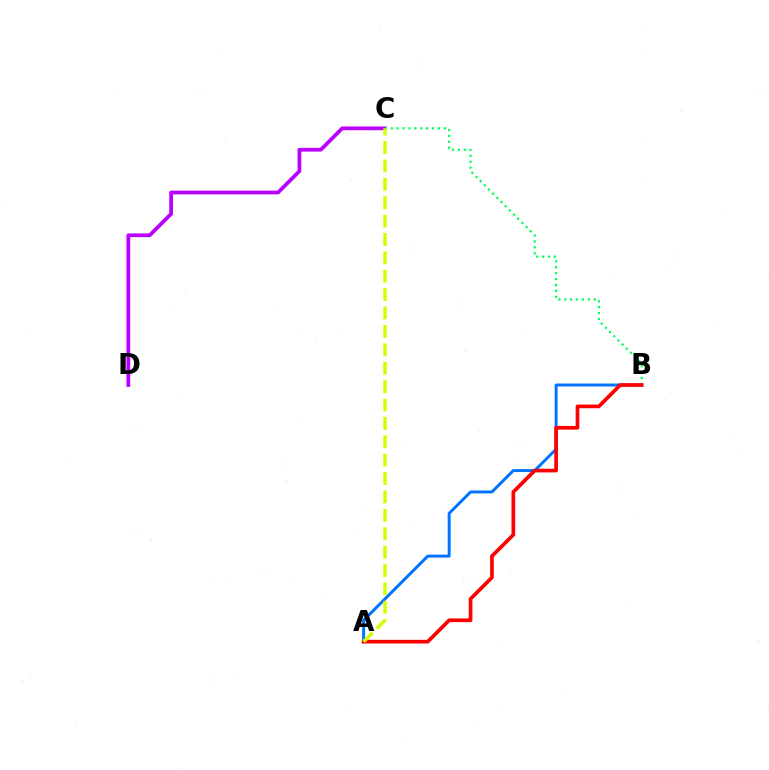{('A', 'B'): [{'color': '#0074ff', 'line_style': 'solid', 'thickness': 2.13}, {'color': '#ff0000', 'line_style': 'solid', 'thickness': 2.65}], ('C', 'D'): [{'color': '#b900ff', 'line_style': 'solid', 'thickness': 2.7}], ('B', 'C'): [{'color': '#00ff5c', 'line_style': 'dotted', 'thickness': 1.6}], ('A', 'C'): [{'color': '#d1ff00', 'line_style': 'dashed', 'thickness': 2.5}]}